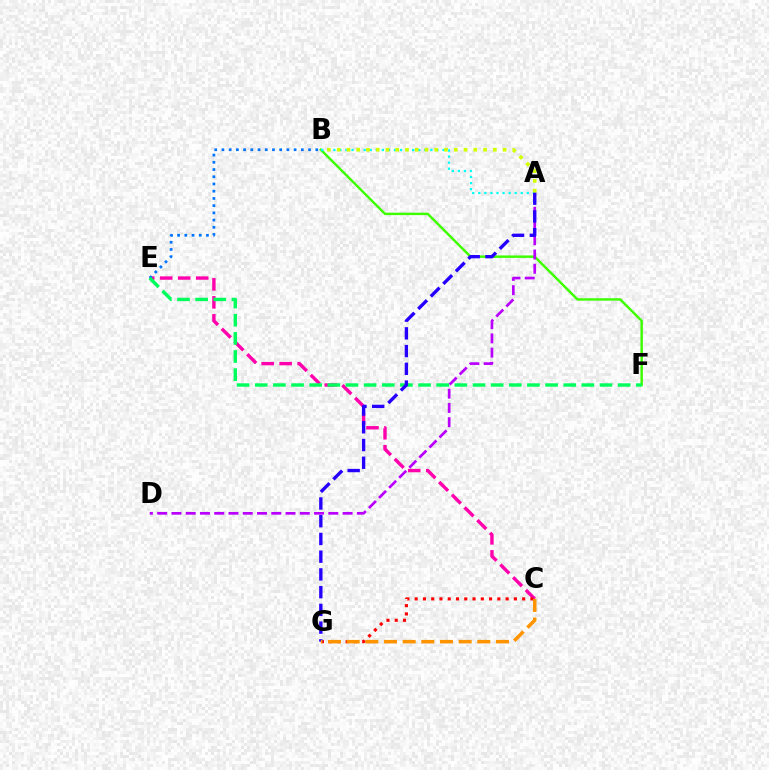{('C', 'E'): [{'color': '#ff00ac', 'line_style': 'dashed', 'thickness': 2.44}], ('B', 'E'): [{'color': '#0074ff', 'line_style': 'dotted', 'thickness': 1.96}], ('B', 'F'): [{'color': '#3dff00', 'line_style': 'solid', 'thickness': 1.76}], ('E', 'F'): [{'color': '#00ff5c', 'line_style': 'dashed', 'thickness': 2.47}], ('A', 'D'): [{'color': '#b900ff', 'line_style': 'dashed', 'thickness': 1.94}], ('C', 'G'): [{'color': '#ff0000', 'line_style': 'dotted', 'thickness': 2.25}, {'color': '#ff9400', 'line_style': 'dashed', 'thickness': 2.54}], ('A', 'B'): [{'color': '#00fff6', 'line_style': 'dotted', 'thickness': 1.65}, {'color': '#d1ff00', 'line_style': 'dotted', 'thickness': 2.65}], ('A', 'G'): [{'color': '#2500ff', 'line_style': 'dashed', 'thickness': 2.41}]}